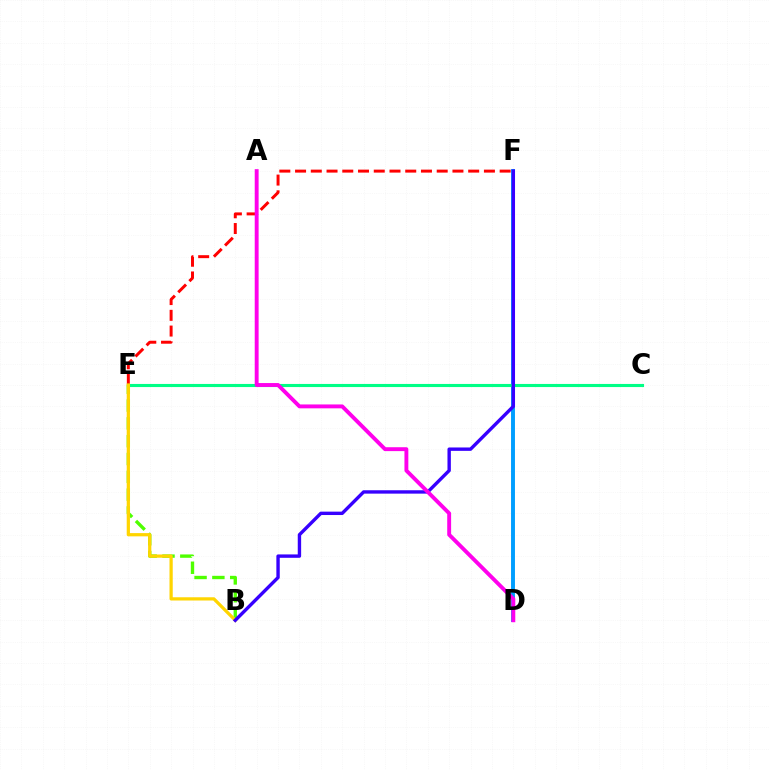{('D', 'F'): [{'color': '#009eff', 'line_style': 'solid', 'thickness': 2.82}], ('E', 'F'): [{'color': '#ff0000', 'line_style': 'dashed', 'thickness': 2.14}], ('B', 'E'): [{'color': '#4fff00', 'line_style': 'dashed', 'thickness': 2.42}, {'color': '#ffd500', 'line_style': 'solid', 'thickness': 2.33}], ('C', 'E'): [{'color': '#00ff86', 'line_style': 'solid', 'thickness': 2.24}], ('B', 'F'): [{'color': '#3700ff', 'line_style': 'solid', 'thickness': 2.44}], ('A', 'D'): [{'color': '#ff00ed', 'line_style': 'solid', 'thickness': 2.8}]}